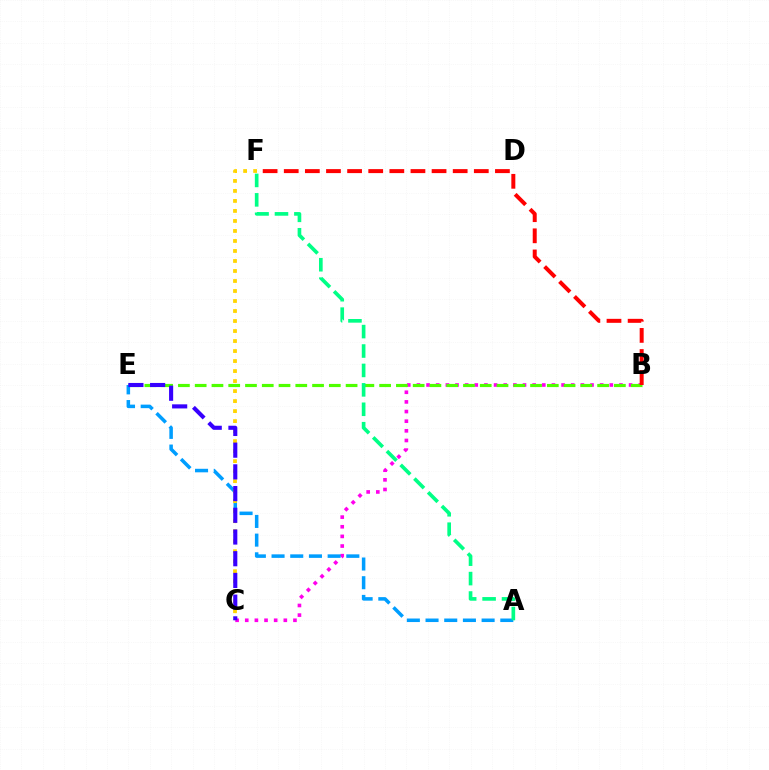{('B', 'C'): [{'color': '#ff00ed', 'line_style': 'dotted', 'thickness': 2.62}], ('B', 'E'): [{'color': '#4fff00', 'line_style': 'dashed', 'thickness': 2.28}], ('B', 'F'): [{'color': '#ff0000', 'line_style': 'dashed', 'thickness': 2.87}], ('A', 'E'): [{'color': '#009eff', 'line_style': 'dashed', 'thickness': 2.54}], ('A', 'F'): [{'color': '#00ff86', 'line_style': 'dashed', 'thickness': 2.64}], ('C', 'F'): [{'color': '#ffd500', 'line_style': 'dotted', 'thickness': 2.72}], ('C', 'E'): [{'color': '#3700ff', 'line_style': 'dashed', 'thickness': 2.95}]}